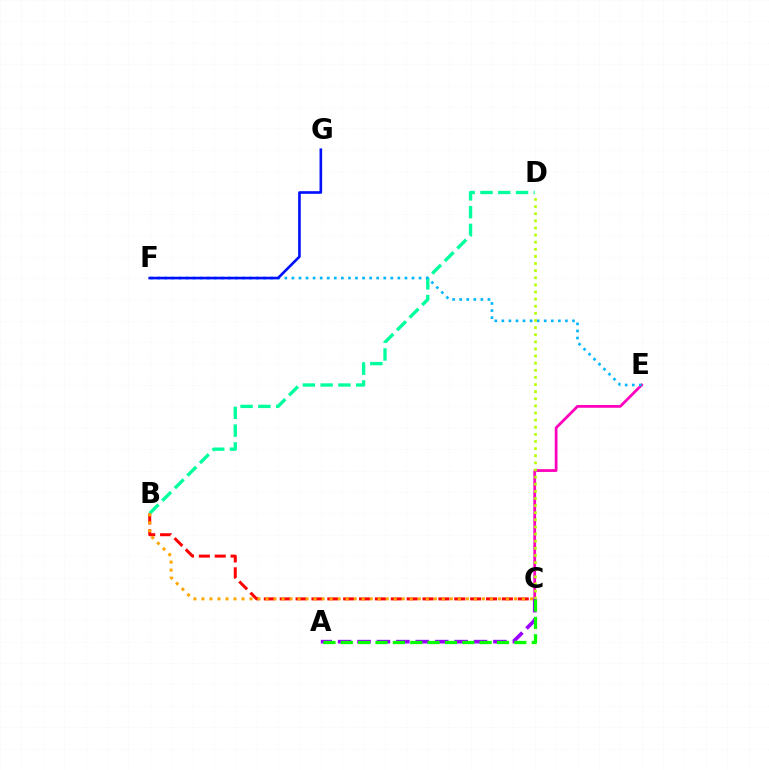{('B', 'C'): [{'color': '#ff0000', 'line_style': 'dashed', 'thickness': 2.16}, {'color': '#ffa500', 'line_style': 'dotted', 'thickness': 2.18}], ('C', 'E'): [{'color': '#ff00bd', 'line_style': 'solid', 'thickness': 1.98}], ('B', 'D'): [{'color': '#00ff9d', 'line_style': 'dashed', 'thickness': 2.42}], ('E', 'F'): [{'color': '#00b5ff', 'line_style': 'dotted', 'thickness': 1.92}], ('C', 'D'): [{'color': '#b3ff00', 'line_style': 'dotted', 'thickness': 1.93}], ('A', 'C'): [{'color': '#9b00ff', 'line_style': 'dashed', 'thickness': 2.64}, {'color': '#08ff00', 'line_style': 'dashed', 'thickness': 2.36}], ('F', 'G'): [{'color': '#0010ff', 'line_style': 'solid', 'thickness': 1.9}]}